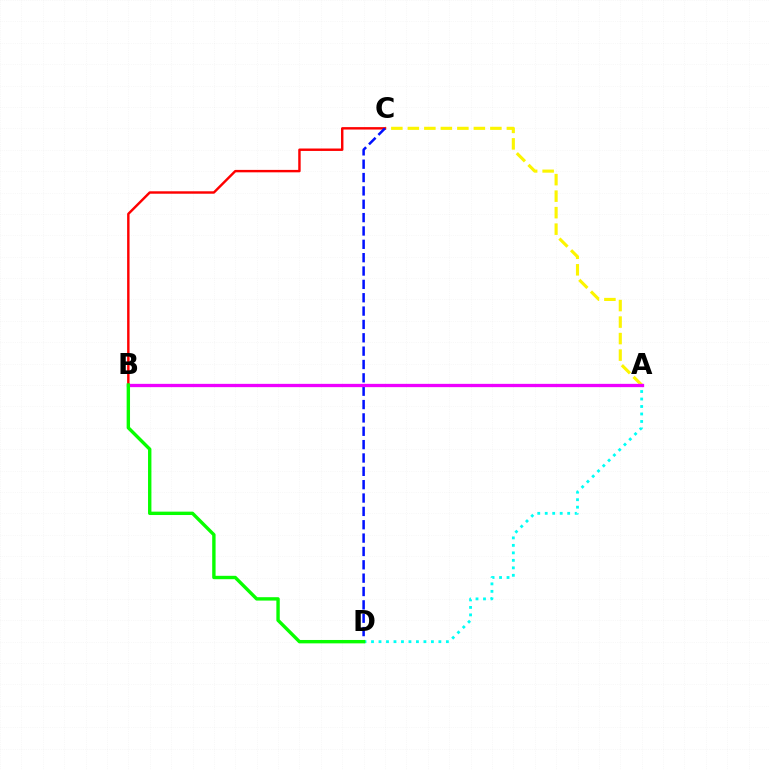{('A', 'D'): [{'color': '#00fff6', 'line_style': 'dotted', 'thickness': 2.03}], ('A', 'C'): [{'color': '#fcf500', 'line_style': 'dashed', 'thickness': 2.24}], ('B', 'C'): [{'color': '#ff0000', 'line_style': 'solid', 'thickness': 1.75}], ('C', 'D'): [{'color': '#0010ff', 'line_style': 'dashed', 'thickness': 1.81}], ('A', 'B'): [{'color': '#ee00ff', 'line_style': 'solid', 'thickness': 2.37}], ('B', 'D'): [{'color': '#08ff00', 'line_style': 'solid', 'thickness': 2.44}]}